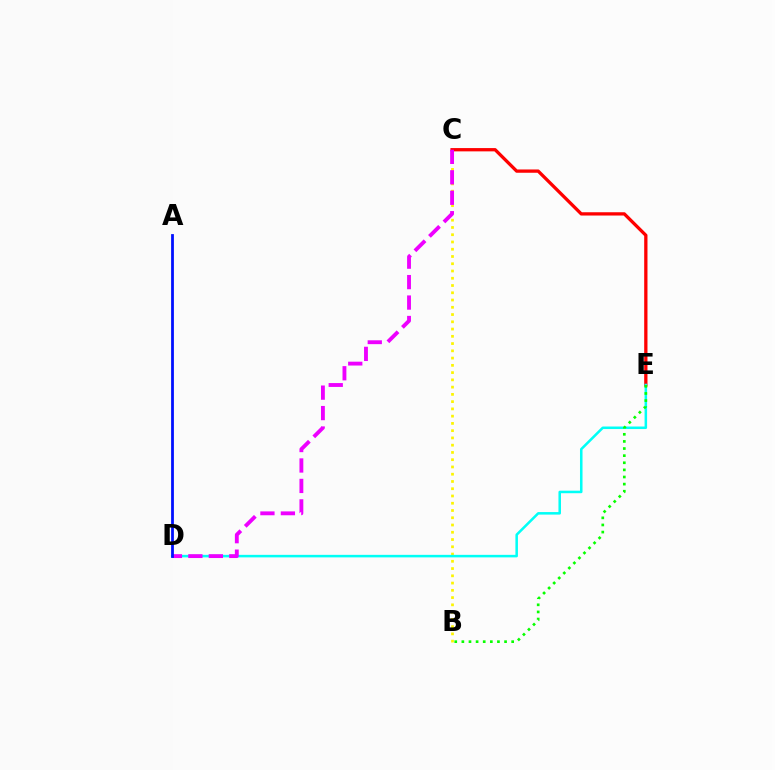{('C', 'E'): [{'color': '#ff0000', 'line_style': 'solid', 'thickness': 2.37}], ('B', 'C'): [{'color': '#fcf500', 'line_style': 'dotted', 'thickness': 1.97}], ('D', 'E'): [{'color': '#00fff6', 'line_style': 'solid', 'thickness': 1.82}], ('B', 'E'): [{'color': '#08ff00', 'line_style': 'dotted', 'thickness': 1.93}], ('C', 'D'): [{'color': '#ee00ff', 'line_style': 'dashed', 'thickness': 2.78}], ('A', 'D'): [{'color': '#0010ff', 'line_style': 'solid', 'thickness': 2.0}]}